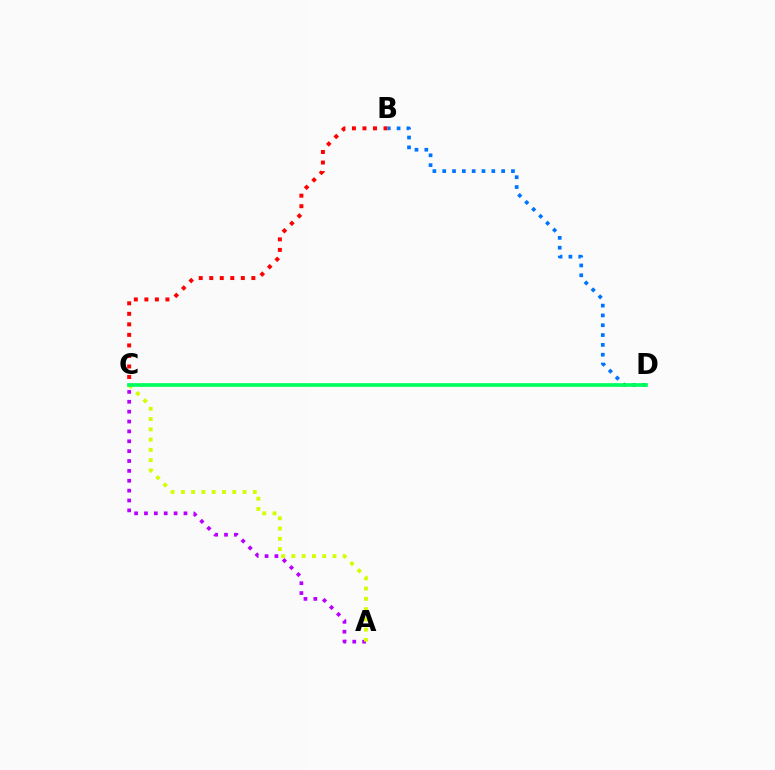{('A', 'C'): [{'color': '#b900ff', 'line_style': 'dotted', 'thickness': 2.68}, {'color': '#d1ff00', 'line_style': 'dotted', 'thickness': 2.79}], ('B', 'C'): [{'color': '#ff0000', 'line_style': 'dotted', 'thickness': 2.86}], ('B', 'D'): [{'color': '#0074ff', 'line_style': 'dotted', 'thickness': 2.67}], ('C', 'D'): [{'color': '#00ff5c', 'line_style': 'solid', 'thickness': 2.66}]}